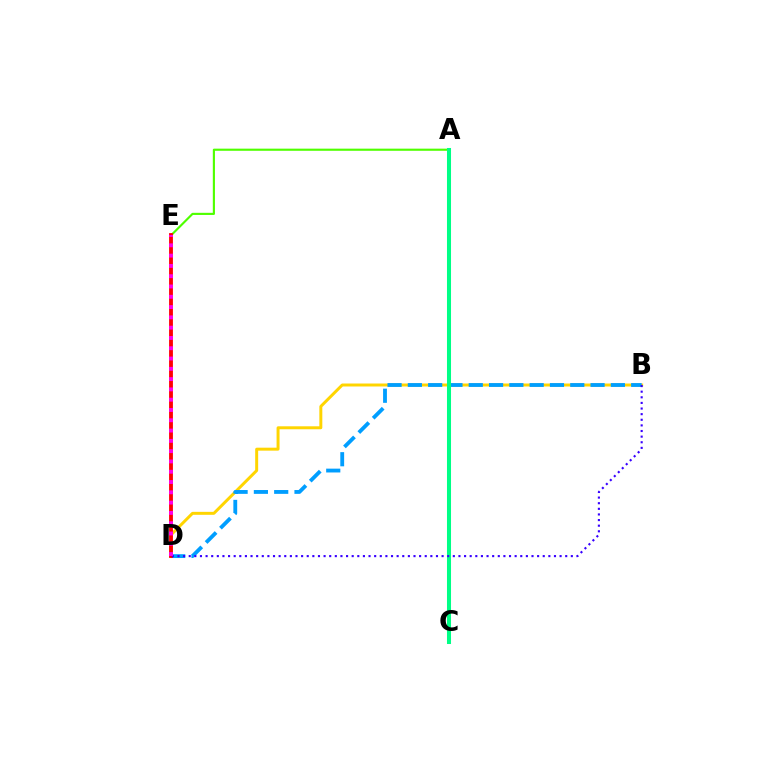{('B', 'D'): [{'color': '#ffd500', 'line_style': 'solid', 'thickness': 2.14}, {'color': '#009eff', 'line_style': 'dashed', 'thickness': 2.76}, {'color': '#3700ff', 'line_style': 'dotted', 'thickness': 1.53}], ('A', 'E'): [{'color': '#4fff00', 'line_style': 'solid', 'thickness': 1.54}], ('A', 'C'): [{'color': '#00ff86', 'line_style': 'solid', 'thickness': 2.91}], ('D', 'E'): [{'color': '#ff0000', 'line_style': 'solid', 'thickness': 2.75}, {'color': '#ff00ed', 'line_style': 'dotted', 'thickness': 2.8}]}